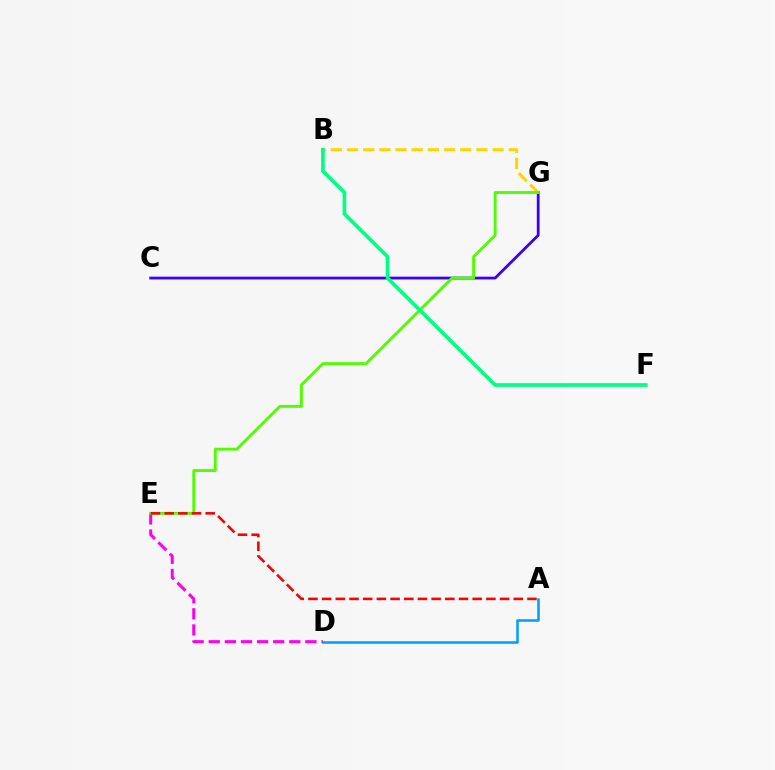{('C', 'G'): [{'color': '#3700ff', 'line_style': 'solid', 'thickness': 2.0}], ('D', 'E'): [{'color': '#ff00ed', 'line_style': 'dashed', 'thickness': 2.19}], ('B', 'G'): [{'color': '#ffd500', 'line_style': 'dashed', 'thickness': 2.2}], ('E', 'G'): [{'color': '#4fff00', 'line_style': 'solid', 'thickness': 2.07}], ('A', 'E'): [{'color': '#ff0000', 'line_style': 'dashed', 'thickness': 1.86}], ('A', 'D'): [{'color': '#009eff', 'line_style': 'solid', 'thickness': 1.82}], ('B', 'F'): [{'color': '#00ff86', 'line_style': 'solid', 'thickness': 2.66}]}